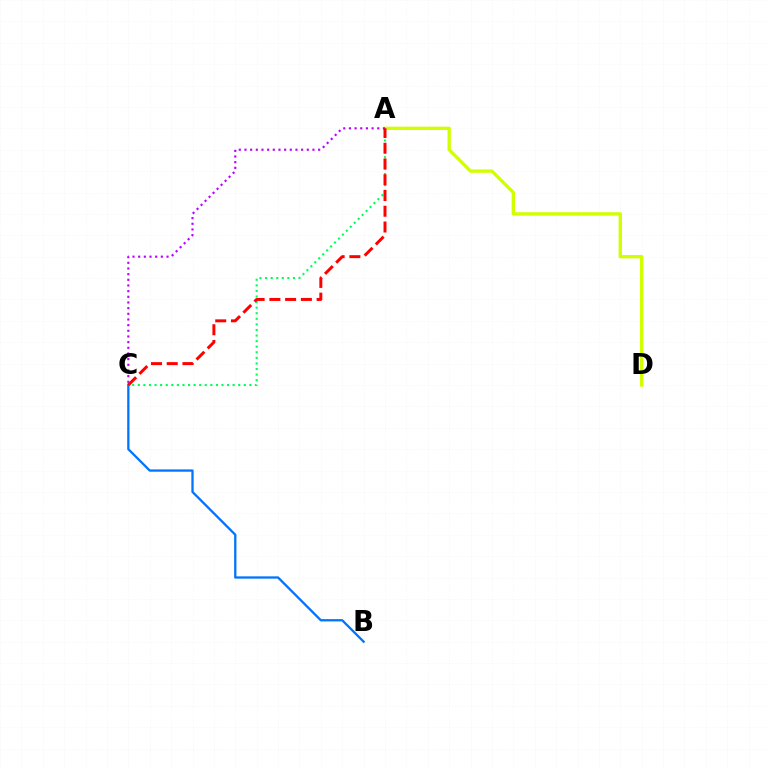{('A', 'D'): [{'color': '#d1ff00', 'line_style': 'solid', 'thickness': 2.42}], ('A', 'C'): [{'color': '#00ff5c', 'line_style': 'dotted', 'thickness': 1.52}, {'color': '#b900ff', 'line_style': 'dotted', 'thickness': 1.54}, {'color': '#ff0000', 'line_style': 'dashed', 'thickness': 2.14}], ('B', 'C'): [{'color': '#0074ff', 'line_style': 'solid', 'thickness': 1.65}]}